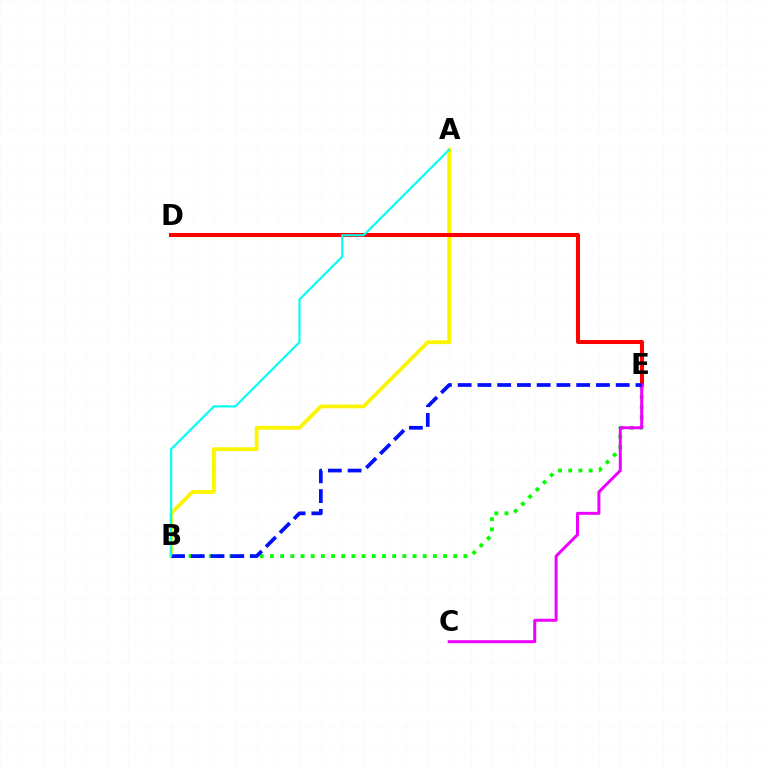{('A', 'B'): [{'color': '#fcf500', 'line_style': 'solid', 'thickness': 2.74}, {'color': '#00fff6', 'line_style': 'solid', 'thickness': 1.54}], ('D', 'E'): [{'color': '#ff0000', 'line_style': 'solid', 'thickness': 2.91}], ('B', 'E'): [{'color': '#08ff00', 'line_style': 'dotted', 'thickness': 2.77}, {'color': '#0010ff', 'line_style': 'dashed', 'thickness': 2.68}], ('C', 'E'): [{'color': '#ee00ff', 'line_style': 'solid', 'thickness': 2.14}]}